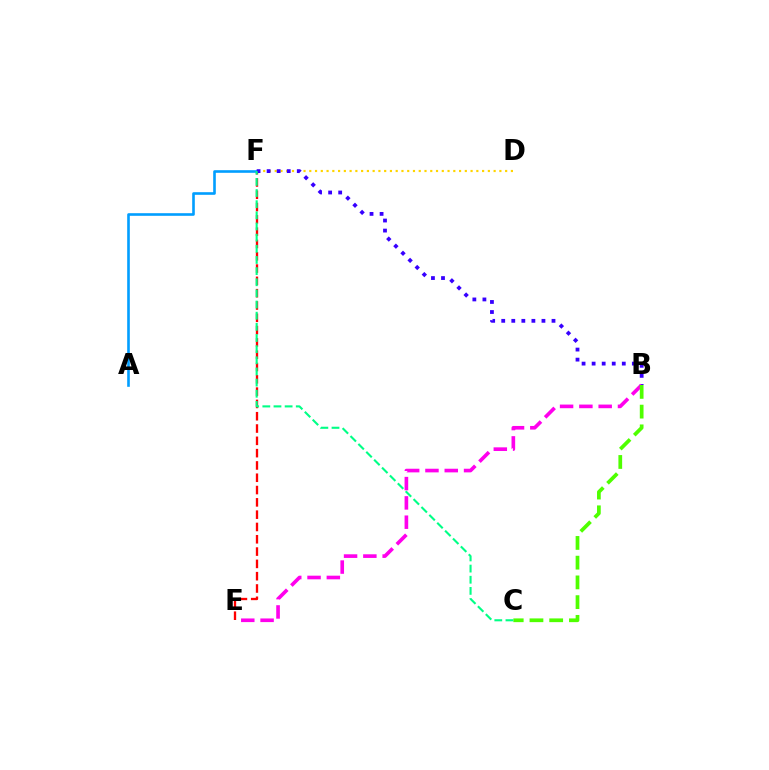{('E', 'F'): [{'color': '#ff0000', 'line_style': 'dashed', 'thickness': 1.67}], ('A', 'F'): [{'color': '#009eff', 'line_style': 'solid', 'thickness': 1.88}], ('D', 'F'): [{'color': '#ffd500', 'line_style': 'dotted', 'thickness': 1.57}], ('B', 'F'): [{'color': '#3700ff', 'line_style': 'dotted', 'thickness': 2.73}], ('B', 'E'): [{'color': '#ff00ed', 'line_style': 'dashed', 'thickness': 2.62}], ('B', 'C'): [{'color': '#4fff00', 'line_style': 'dashed', 'thickness': 2.68}], ('C', 'F'): [{'color': '#00ff86', 'line_style': 'dashed', 'thickness': 1.51}]}